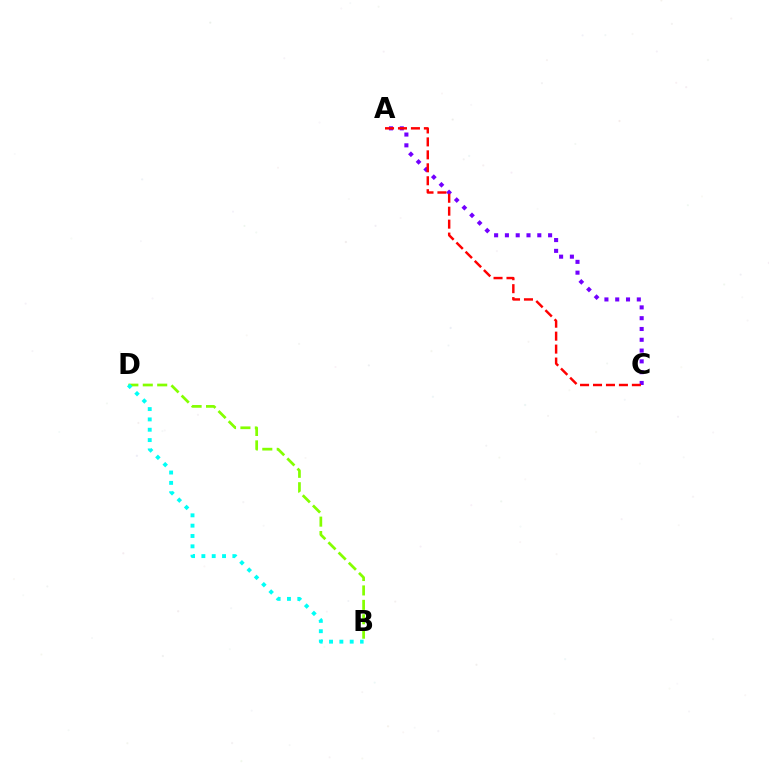{('B', 'D'): [{'color': '#84ff00', 'line_style': 'dashed', 'thickness': 1.96}, {'color': '#00fff6', 'line_style': 'dotted', 'thickness': 2.81}], ('A', 'C'): [{'color': '#7200ff', 'line_style': 'dotted', 'thickness': 2.93}, {'color': '#ff0000', 'line_style': 'dashed', 'thickness': 1.76}]}